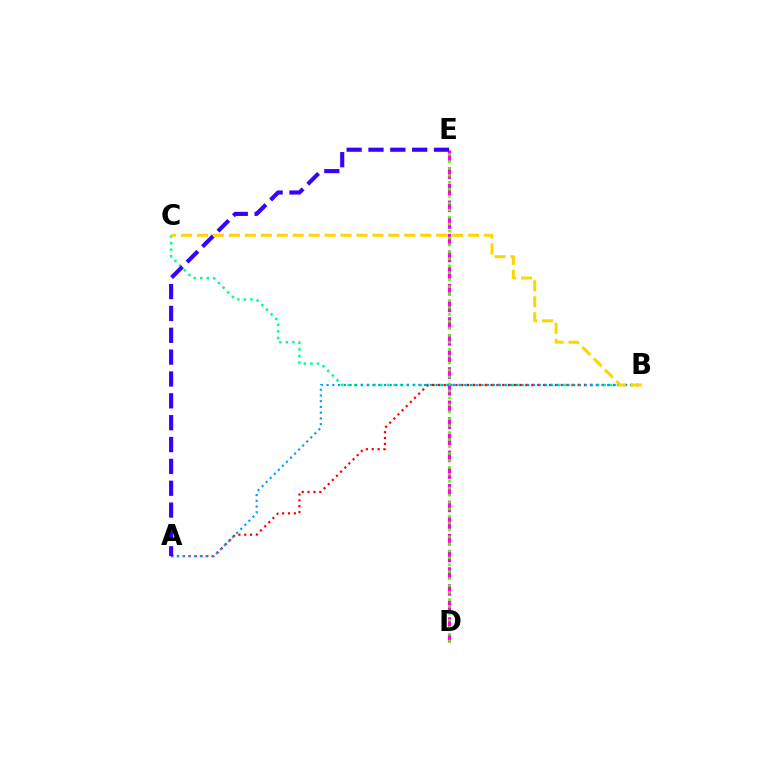{('B', 'C'): [{'color': '#00ff86', 'line_style': 'dotted', 'thickness': 1.78}, {'color': '#ffd500', 'line_style': 'dashed', 'thickness': 2.17}], ('A', 'B'): [{'color': '#ff0000', 'line_style': 'dotted', 'thickness': 1.59}, {'color': '#009eff', 'line_style': 'dotted', 'thickness': 1.56}], ('D', 'E'): [{'color': '#ff00ed', 'line_style': 'dashed', 'thickness': 2.26}, {'color': '#4fff00', 'line_style': 'dotted', 'thickness': 1.89}], ('A', 'E'): [{'color': '#3700ff', 'line_style': 'dashed', 'thickness': 2.97}]}